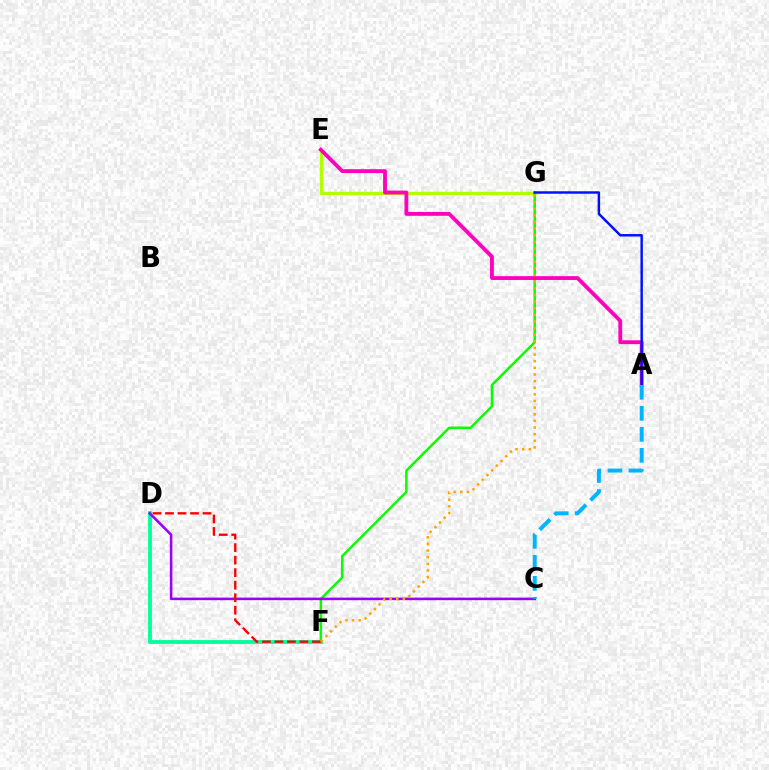{('D', 'F'): [{'color': '#00ff9d', 'line_style': 'solid', 'thickness': 2.76}, {'color': '#ff0000', 'line_style': 'dashed', 'thickness': 1.7}], ('E', 'G'): [{'color': '#b3ff00', 'line_style': 'solid', 'thickness': 2.42}], ('F', 'G'): [{'color': '#08ff00', 'line_style': 'solid', 'thickness': 1.78}, {'color': '#ffa500', 'line_style': 'dotted', 'thickness': 1.8}], ('A', 'E'): [{'color': '#ff00bd', 'line_style': 'solid', 'thickness': 2.75}], ('C', 'D'): [{'color': '#9b00ff', 'line_style': 'solid', 'thickness': 1.84}], ('A', 'G'): [{'color': '#0010ff', 'line_style': 'solid', 'thickness': 1.77}], ('A', 'C'): [{'color': '#00b5ff', 'line_style': 'dashed', 'thickness': 2.85}]}